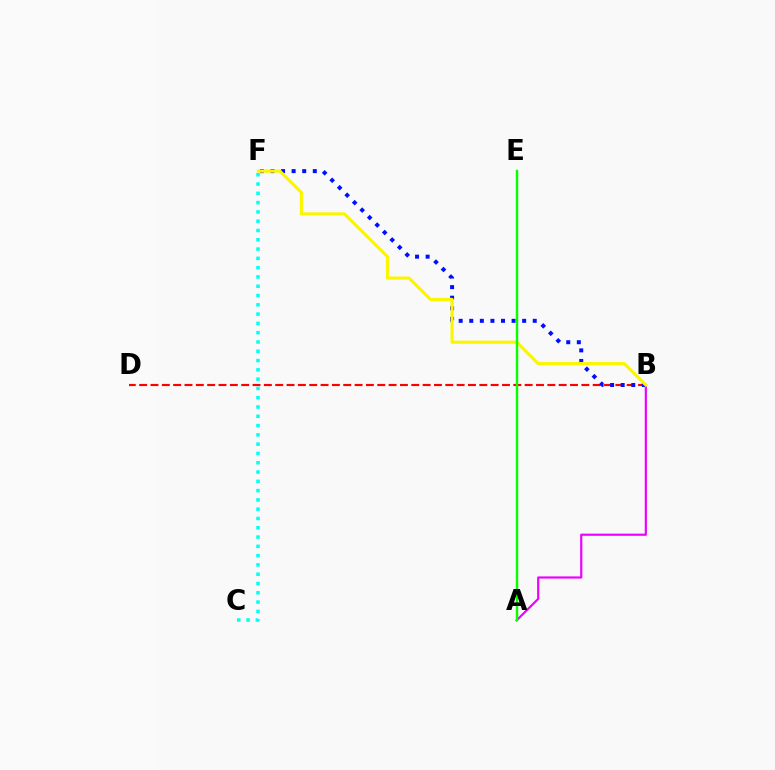{('A', 'B'): [{'color': '#ee00ff', 'line_style': 'solid', 'thickness': 1.57}], ('B', 'D'): [{'color': '#ff0000', 'line_style': 'dashed', 'thickness': 1.54}], ('B', 'F'): [{'color': '#0010ff', 'line_style': 'dotted', 'thickness': 2.87}, {'color': '#fcf500', 'line_style': 'solid', 'thickness': 2.27}], ('C', 'F'): [{'color': '#00fff6', 'line_style': 'dotted', 'thickness': 2.52}], ('A', 'E'): [{'color': '#08ff00', 'line_style': 'solid', 'thickness': 1.74}]}